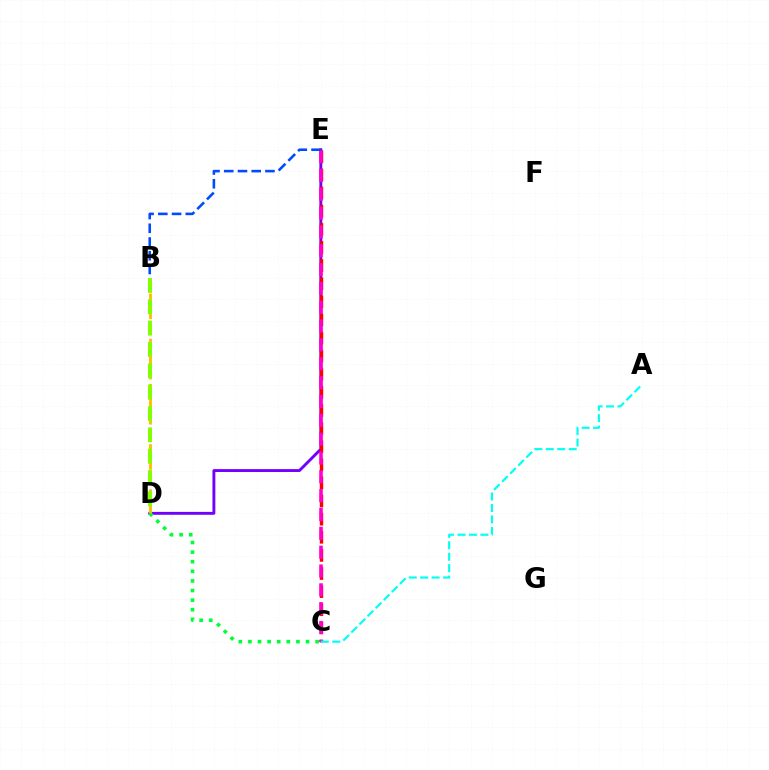{('D', 'E'): [{'color': '#7200ff', 'line_style': 'solid', 'thickness': 2.08}], ('C', 'D'): [{'color': '#00ff39', 'line_style': 'dotted', 'thickness': 2.61}], ('C', 'E'): [{'color': '#ff0000', 'line_style': 'dashed', 'thickness': 2.46}, {'color': '#ff00cf', 'line_style': 'dashed', 'thickness': 2.56}], ('B', 'D'): [{'color': '#ffbd00', 'line_style': 'dashed', 'thickness': 2.05}, {'color': '#84ff00', 'line_style': 'dashed', 'thickness': 2.9}], ('A', 'C'): [{'color': '#00fff6', 'line_style': 'dashed', 'thickness': 1.55}], ('B', 'E'): [{'color': '#004bff', 'line_style': 'dashed', 'thickness': 1.87}]}